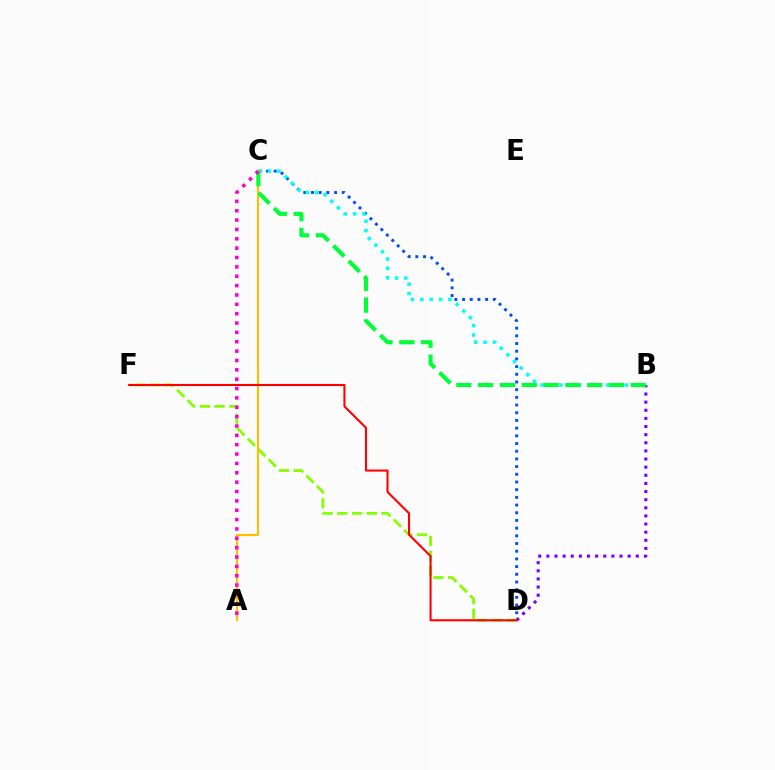{('B', 'D'): [{'color': '#7200ff', 'line_style': 'dotted', 'thickness': 2.21}], ('C', 'D'): [{'color': '#004bff', 'line_style': 'dotted', 'thickness': 2.09}], ('D', 'F'): [{'color': '#84ff00', 'line_style': 'dashed', 'thickness': 2.01}, {'color': '#ff0000', 'line_style': 'solid', 'thickness': 1.5}], ('B', 'C'): [{'color': '#00fff6', 'line_style': 'dotted', 'thickness': 2.54}, {'color': '#00ff39', 'line_style': 'dashed', 'thickness': 2.96}], ('A', 'C'): [{'color': '#ffbd00', 'line_style': 'solid', 'thickness': 1.55}, {'color': '#ff00cf', 'line_style': 'dotted', 'thickness': 2.54}]}